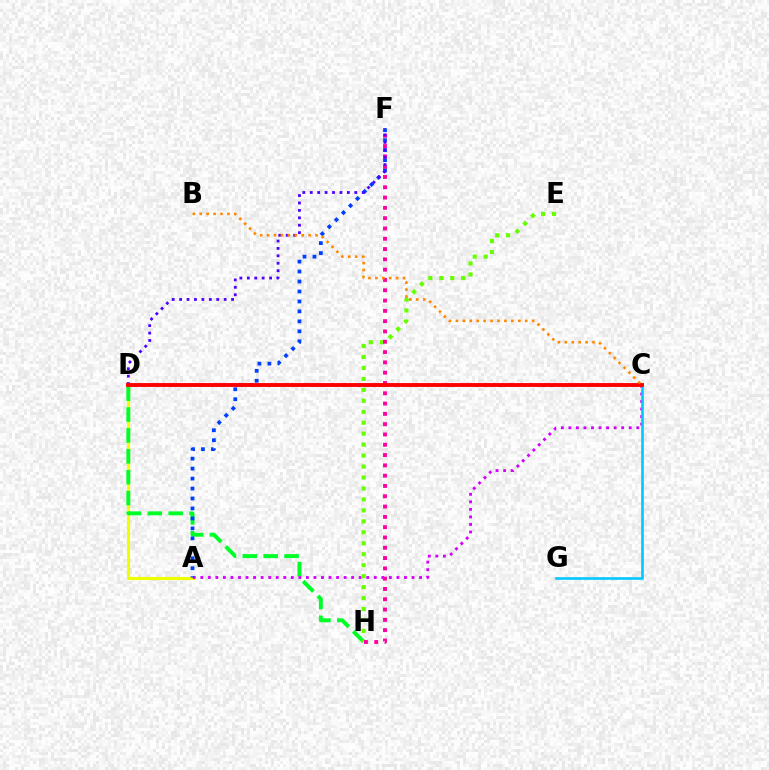{('C', 'D'): [{'color': '#00ffaf', 'line_style': 'dotted', 'thickness': 2.02}, {'color': '#ff0000', 'line_style': 'solid', 'thickness': 2.79}], ('A', 'D'): [{'color': '#eeff00', 'line_style': 'solid', 'thickness': 2.26}], ('D', 'H'): [{'color': '#00ff27', 'line_style': 'dashed', 'thickness': 2.84}], ('A', 'C'): [{'color': '#d600ff', 'line_style': 'dotted', 'thickness': 2.05}], ('C', 'G'): [{'color': '#00c7ff', 'line_style': 'solid', 'thickness': 1.87}], ('E', 'H'): [{'color': '#66ff00', 'line_style': 'dotted', 'thickness': 2.98}], ('A', 'F'): [{'color': '#003fff', 'line_style': 'dotted', 'thickness': 2.71}], ('F', 'H'): [{'color': '#ff00a0', 'line_style': 'dotted', 'thickness': 2.8}], ('D', 'F'): [{'color': '#4f00ff', 'line_style': 'dotted', 'thickness': 2.02}], ('B', 'C'): [{'color': '#ff8800', 'line_style': 'dotted', 'thickness': 1.88}]}